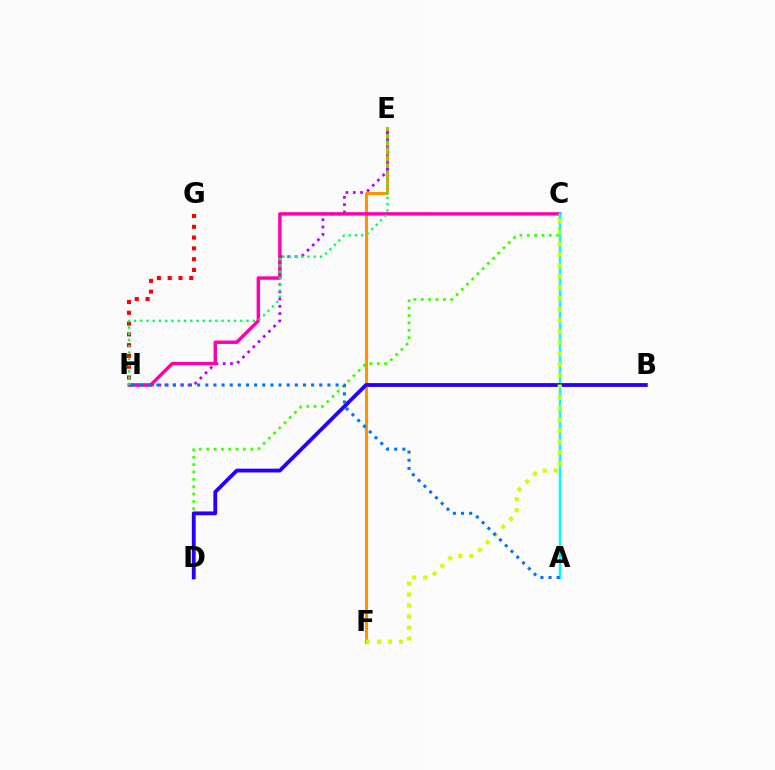{('E', 'F'): [{'color': '#ff9400', 'line_style': 'solid', 'thickness': 2.22}], ('E', 'H'): [{'color': '#b900ff', 'line_style': 'dotted', 'thickness': 1.99}, {'color': '#00ff5c', 'line_style': 'dotted', 'thickness': 1.7}], ('C', 'H'): [{'color': '#ff00ac', 'line_style': 'solid', 'thickness': 2.47}], ('G', 'H'): [{'color': '#ff0000', 'line_style': 'dotted', 'thickness': 2.93}], ('C', 'D'): [{'color': '#3dff00', 'line_style': 'dotted', 'thickness': 2.0}], ('A', 'C'): [{'color': '#00fff6', 'line_style': 'solid', 'thickness': 1.77}], ('B', 'D'): [{'color': '#2500ff', 'line_style': 'solid', 'thickness': 2.74}], ('C', 'F'): [{'color': '#d1ff00', 'line_style': 'dotted', 'thickness': 2.99}], ('A', 'H'): [{'color': '#0074ff', 'line_style': 'dotted', 'thickness': 2.21}]}